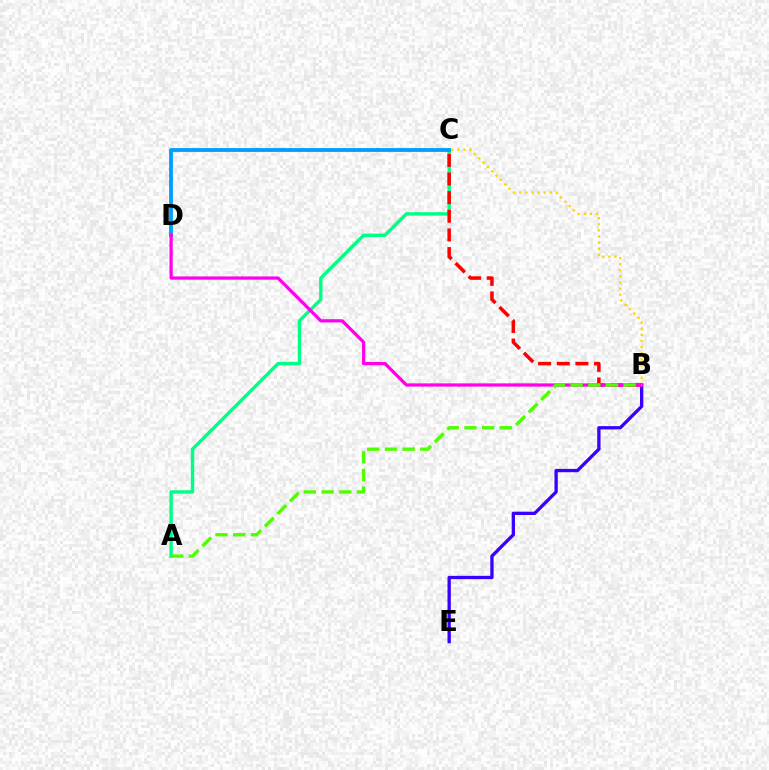{('B', 'C'): [{'color': '#ffd500', 'line_style': 'dotted', 'thickness': 1.66}, {'color': '#ff0000', 'line_style': 'dashed', 'thickness': 2.53}], ('A', 'C'): [{'color': '#00ff86', 'line_style': 'solid', 'thickness': 2.45}], ('B', 'E'): [{'color': '#3700ff', 'line_style': 'solid', 'thickness': 2.39}], ('C', 'D'): [{'color': '#009eff', 'line_style': 'solid', 'thickness': 2.75}], ('B', 'D'): [{'color': '#ff00ed', 'line_style': 'solid', 'thickness': 2.34}], ('A', 'B'): [{'color': '#4fff00', 'line_style': 'dashed', 'thickness': 2.4}]}